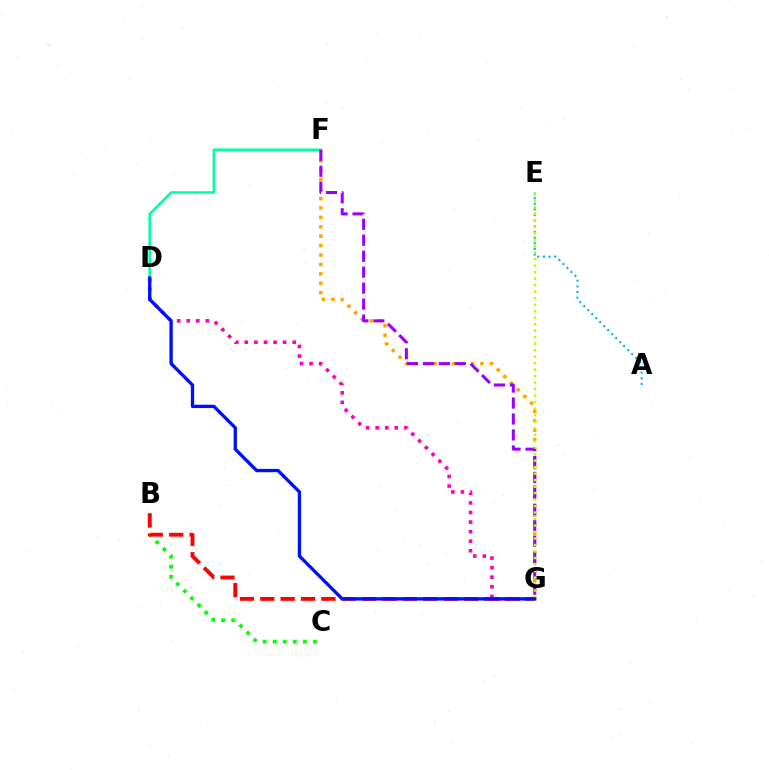{('B', 'C'): [{'color': '#08ff00', 'line_style': 'dotted', 'thickness': 2.73}], ('B', 'G'): [{'color': '#ff0000', 'line_style': 'dashed', 'thickness': 2.77}], ('D', 'F'): [{'color': '#00ff9d', 'line_style': 'solid', 'thickness': 1.82}], ('A', 'E'): [{'color': '#00b5ff', 'line_style': 'dotted', 'thickness': 1.53}], ('F', 'G'): [{'color': '#ffa500', 'line_style': 'dotted', 'thickness': 2.56}, {'color': '#9b00ff', 'line_style': 'dashed', 'thickness': 2.17}], ('E', 'G'): [{'color': '#b3ff00', 'line_style': 'dotted', 'thickness': 1.77}], ('D', 'G'): [{'color': '#ff00bd', 'line_style': 'dotted', 'thickness': 2.6}, {'color': '#0010ff', 'line_style': 'solid', 'thickness': 2.4}]}